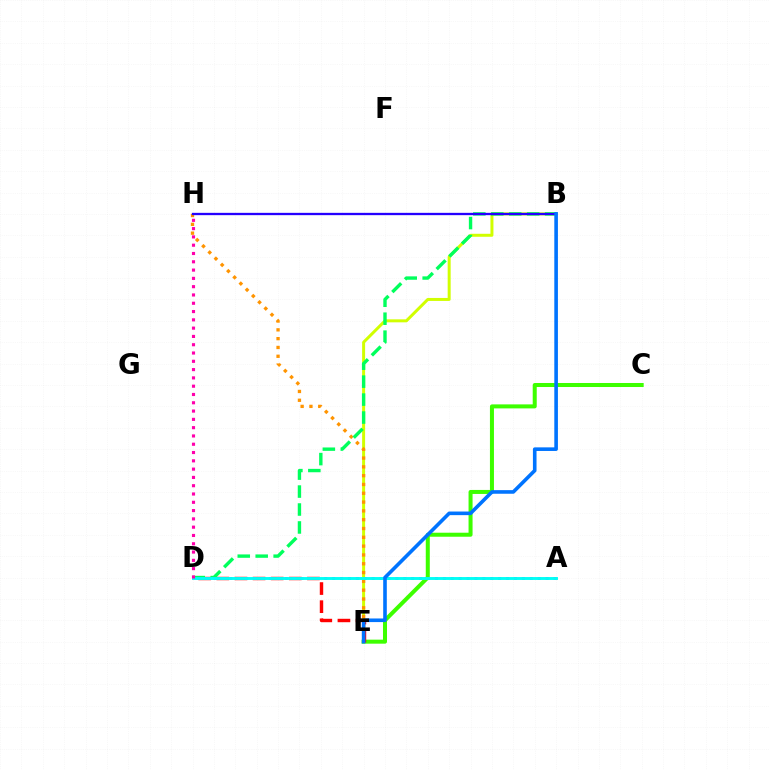{('B', 'E'): [{'color': '#d1ff00', 'line_style': 'solid', 'thickness': 2.15}, {'color': '#0074ff', 'line_style': 'solid', 'thickness': 2.6}], ('E', 'H'): [{'color': '#ff9400', 'line_style': 'dotted', 'thickness': 2.39}], ('C', 'E'): [{'color': '#3dff00', 'line_style': 'solid', 'thickness': 2.89}], ('D', 'E'): [{'color': '#ff0000', 'line_style': 'dashed', 'thickness': 2.46}], ('B', 'D'): [{'color': '#00ff5c', 'line_style': 'dashed', 'thickness': 2.44}], ('A', 'D'): [{'color': '#b900ff', 'line_style': 'dotted', 'thickness': 2.15}, {'color': '#00fff6', 'line_style': 'solid', 'thickness': 2.09}], ('B', 'H'): [{'color': '#2500ff', 'line_style': 'solid', 'thickness': 1.67}], ('D', 'H'): [{'color': '#ff00ac', 'line_style': 'dotted', 'thickness': 2.25}]}